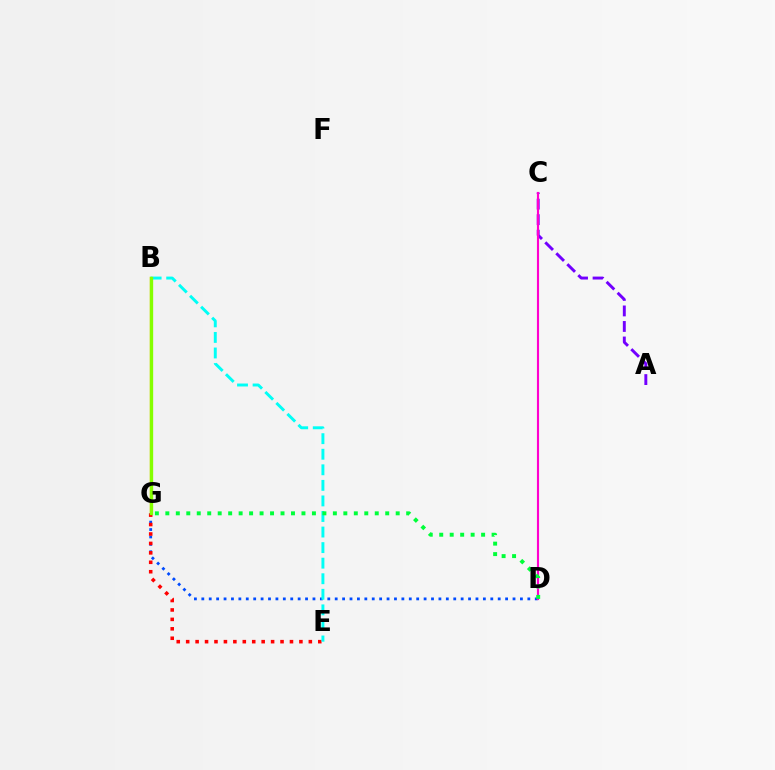{('D', 'G'): [{'color': '#004bff', 'line_style': 'dotted', 'thickness': 2.01}, {'color': '#00ff39', 'line_style': 'dotted', 'thickness': 2.84}], ('E', 'G'): [{'color': '#ff0000', 'line_style': 'dotted', 'thickness': 2.56}], ('B', 'G'): [{'color': '#ffbd00', 'line_style': 'solid', 'thickness': 1.71}, {'color': '#84ff00', 'line_style': 'solid', 'thickness': 2.41}], ('B', 'E'): [{'color': '#00fff6', 'line_style': 'dashed', 'thickness': 2.11}], ('A', 'C'): [{'color': '#7200ff', 'line_style': 'dashed', 'thickness': 2.11}], ('C', 'D'): [{'color': '#ff00cf', 'line_style': 'solid', 'thickness': 1.54}]}